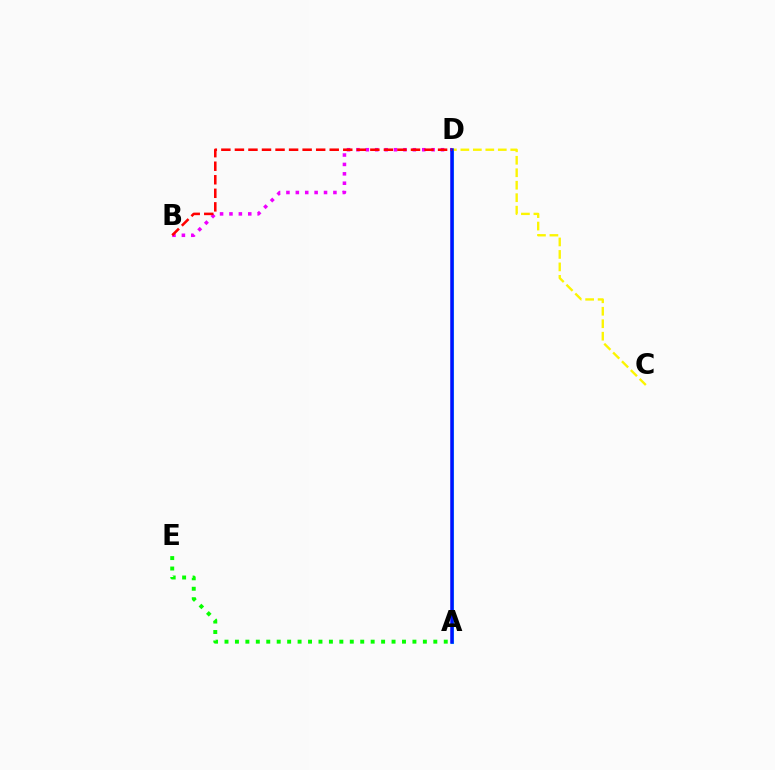{('B', 'D'): [{'color': '#ee00ff', 'line_style': 'dotted', 'thickness': 2.55}, {'color': '#ff0000', 'line_style': 'dashed', 'thickness': 1.84}], ('A', 'D'): [{'color': '#00fff6', 'line_style': 'solid', 'thickness': 2.21}, {'color': '#0010ff', 'line_style': 'solid', 'thickness': 2.52}], ('C', 'D'): [{'color': '#fcf500', 'line_style': 'dashed', 'thickness': 1.69}], ('A', 'E'): [{'color': '#08ff00', 'line_style': 'dotted', 'thickness': 2.84}]}